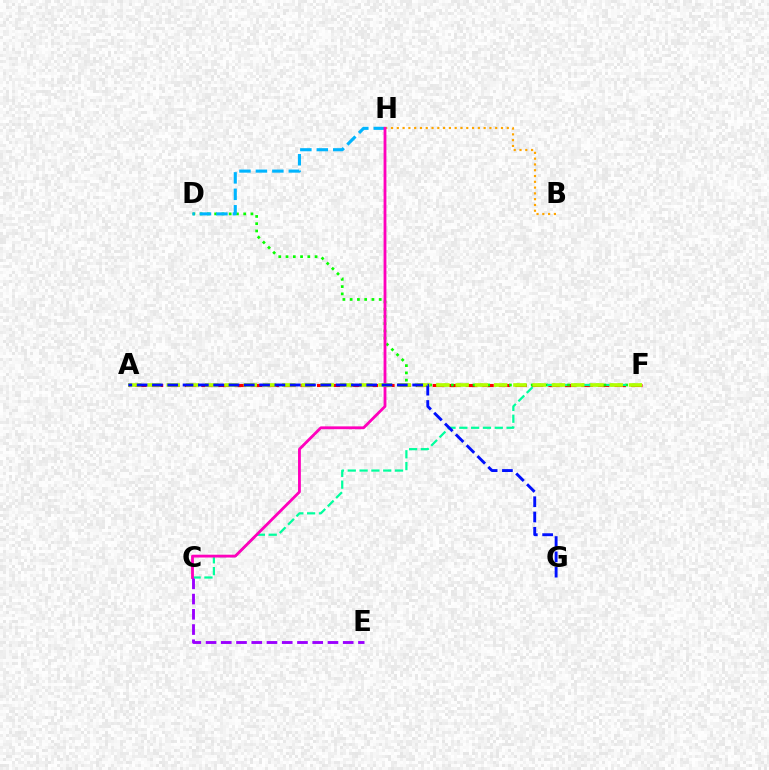{('A', 'F'): [{'color': '#ff0000', 'line_style': 'dashed', 'thickness': 2.25}, {'color': '#b3ff00', 'line_style': 'dashed', 'thickness': 2.62}], ('D', 'F'): [{'color': '#08ff00', 'line_style': 'dotted', 'thickness': 1.97}], ('D', 'H'): [{'color': '#00b5ff', 'line_style': 'dashed', 'thickness': 2.24}], ('B', 'H'): [{'color': '#ffa500', 'line_style': 'dotted', 'thickness': 1.57}], ('C', 'F'): [{'color': '#00ff9d', 'line_style': 'dashed', 'thickness': 1.61}], ('C', 'H'): [{'color': '#ff00bd', 'line_style': 'solid', 'thickness': 2.03}], ('A', 'G'): [{'color': '#0010ff', 'line_style': 'dashed', 'thickness': 2.08}], ('C', 'E'): [{'color': '#9b00ff', 'line_style': 'dashed', 'thickness': 2.07}]}